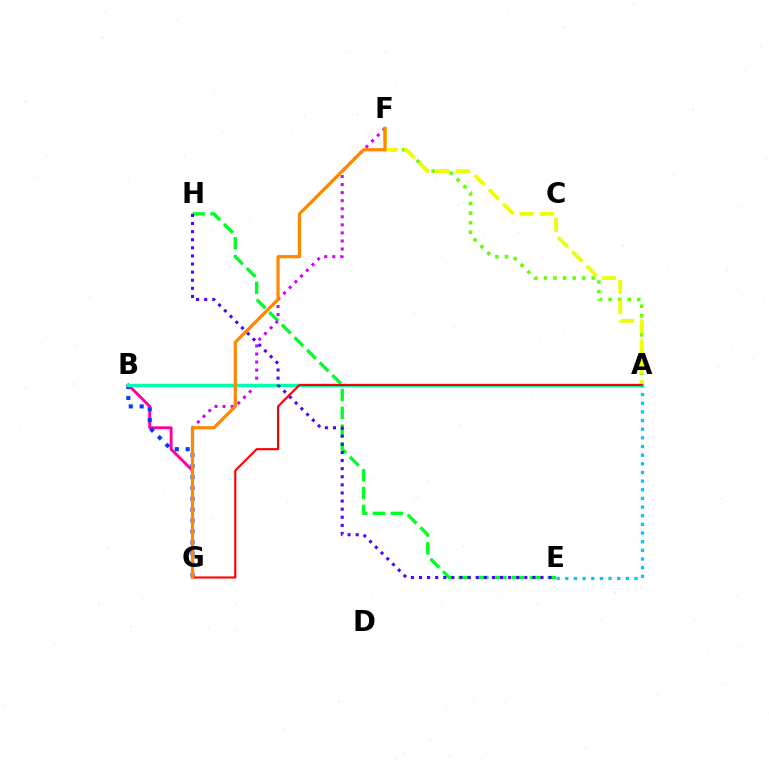{('E', 'H'): [{'color': '#00ff27', 'line_style': 'dashed', 'thickness': 2.42}, {'color': '#4f00ff', 'line_style': 'dotted', 'thickness': 2.2}], ('A', 'F'): [{'color': '#66ff00', 'line_style': 'dotted', 'thickness': 2.6}, {'color': '#eeff00', 'line_style': 'dashed', 'thickness': 2.75}], ('A', 'E'): [{'color': '#00c7ff', 'line_style': 'dotted', 'thickness': 2.35}], ('B', 'G'): [{'color': '#ff00a0', 'line_style': 'solid', 'thickness': 2.1}, {'color': '#003fff', 'line_style': 'dotted', 'thickness': 2.96}], ('F', 'G'): [{'color': '#d600ff', 'line_style': 'dotted', 'thickness': 2.19}, {'color': '#ff8800', 'line_style': 'solid', 'thickness': 2.32}], ('A', 'B'): [{'color': '#00ffaf', 'line_style': 'solid', 'thickness': 2.49}], ('A', 'G'): [{'color': '#ff0000', 'line_style': 'solid', 'thickness': 1.53}]}